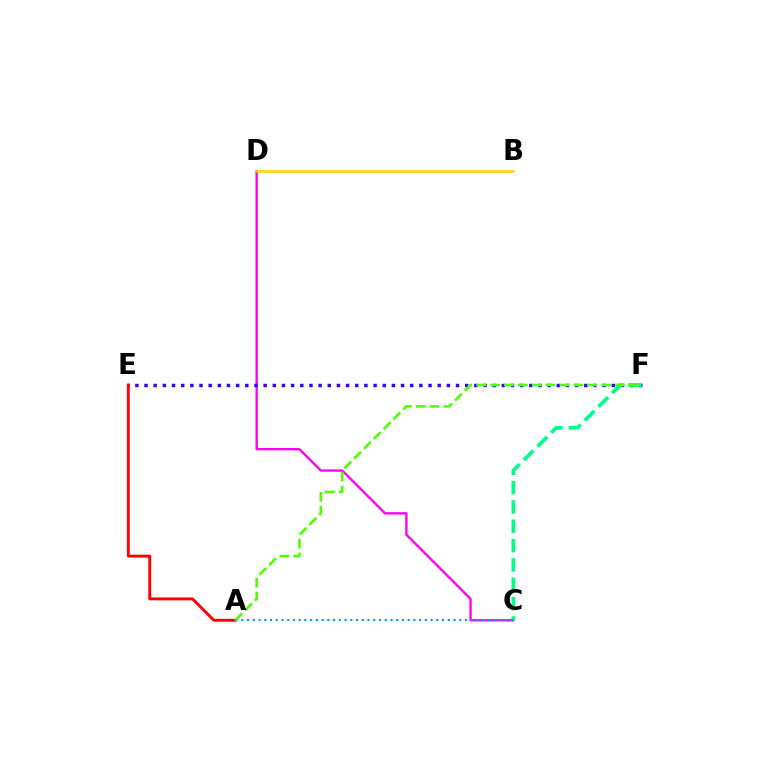{('C', 'D'): [{'color': '#ff00ed', 'line_style': 'solid', 'thickness': 1.69}], ('E', 'F'): [{'color': '#3700ff', 'line_style': 'dotted', 'thickness': 2.49}], ('B', 'D'): [{'color': '#ffd500', 'line_style': 'solid', 'thickness': 1.83}], ('C', 'F'): [{'color': '#00ff86', 'line_style': 'dashed', 'thickness': 2.63}], ('A', 'E'): [{'color': '#ff0000', 'line_style': 'solid', 'thickness': 2.08}], ('A', 'C'): [{'color': '#009eff', 'line_style': 'dotted', 'thickness': 1.56}], ('A', 'F'): [{'color': '#4fff00', 'line_style': 'dashed', 'thickness': 1.89}]}